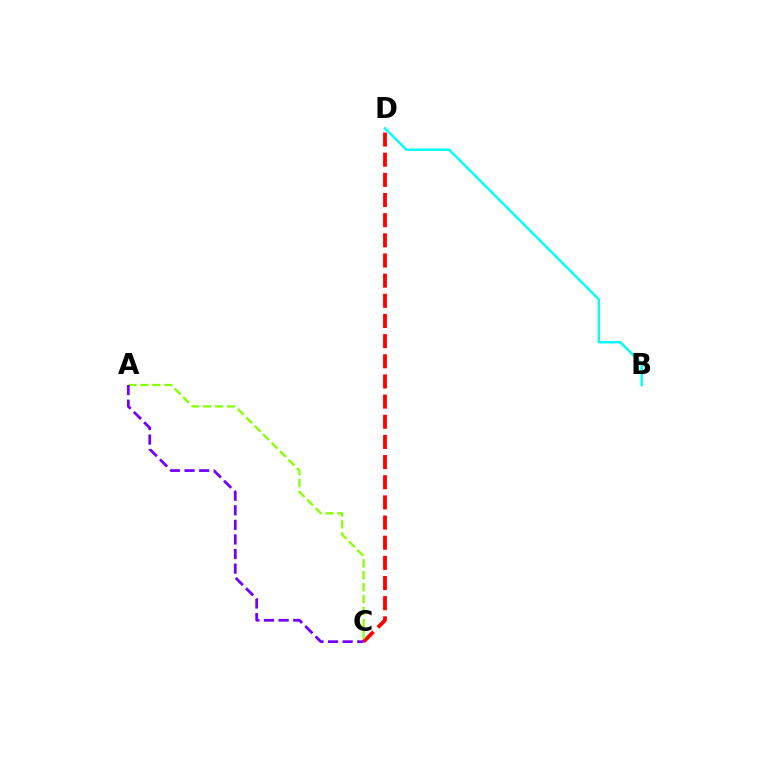{('C', 'D'): [{'color': '#ff0000', 'line_style': 'dashed', 'thickness': 2.74}], ('A', 'C'): [{'color': '#84ff00', 'line_style': 'dashed', 'thickness': 1.62}, {'color': '#7200ff', 'line_style': 'dashed', 'thickness': 1.98}], ('B', 'D'): [{'color': '#00fff6', 'line_style': 'solid', 'thickness': 1.74}]}